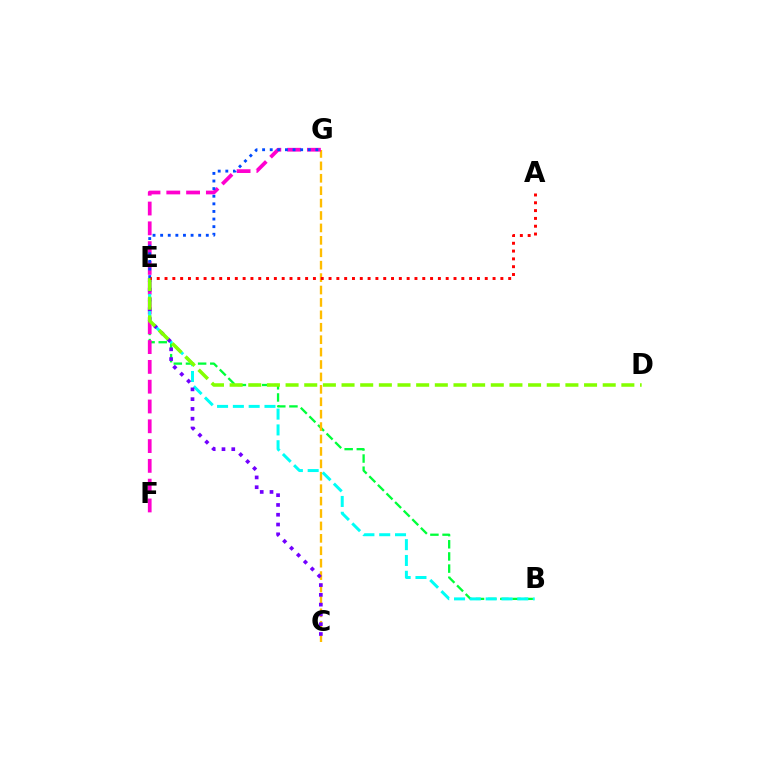{('B', 'E'): [{'color': '#00ff39', 'line_style': 'dashed', 'thickness': 1.65}, {'color': '#00fff6', 'line_style': 'dashed', 'thickness': 2.15}], ('C', 'G'): [{'color': '#ffbd00', 'line_style': 'dashed', 'thickness': 1.69}], ('F', 'G'): [{'color': '#ff00cf', 'line_style': 'dashed', 'thickness': 2.69}], ('C', 'E'): [{'color': '#7200ff', 'line_style': 'dotted', 'thickness': 2.66}], ('D', 'E'): [{'color': '#84ff00', 'line_style': 'dashed', 'thickness': 2.53}], ('E', 'G'): [{'color': '#004bff', 'line_style': 'dotted', 'thickness': 2.07}], ('A', 'E'): [{'color': '#ff0000', 'line_style': 'dotted', 'thickness': 2.12}]}